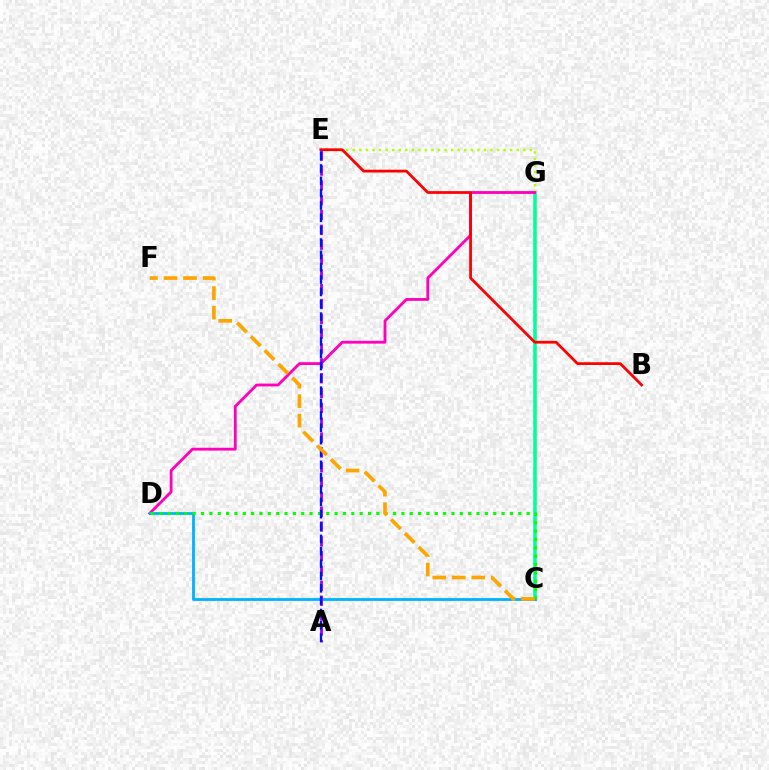{('C', 'G'): [{'color': '#00ff9d', 'line_style': 'solid', 'thickness': 2.57}], ('E', 'G'): [{'color': '#b3ff00', 'line_style': 'dotted', 'thickness': 1.78}], ('D', 'G'): [{'color': '#ff00bd', 'line_style': 'solid', 'thickness': 2.04}], ('C', 'D'): [{'color': '#00b5ff', 'line_style': 'solid', 'thickness': 2.04}, {'color': '#08ff00', 'line_style': 'dotted', 'thickness': 2.27}], ('B', 'E'): [{'color': '#ff0000', 'line_style': 'solid', 'thickness': 1.99}], ('A', 'E'): [{'color': '#9b00ff', 'line_style': 'dashed', 'thickness': 2.02}, {'color': '#0010ff', 'line_style': 'dashed', 'thickness': 1.68}], ('C', 'F'): [{'color': '#ffa500', 'line_style': 'dashed', 'thickness': 2.65}]}